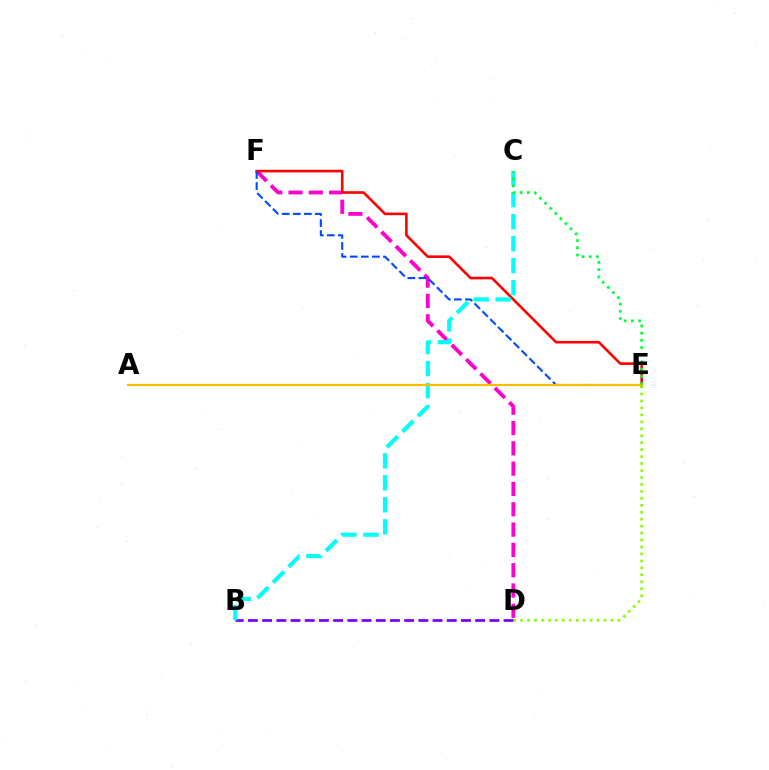{('D', 'E'): [{'color': '#84ff00', 'line_style': 'dotted', 'thickness': 1.89}], ('D', 'F'): [{'color': '#ff00cf', 'line_style': 'dashed', 'thickness': 2.76}], ('B', 'D'): [{'color': '#7200ff', 'line_style': 'dashed', 'thickness': 1.93}], ('E', 'F'): [{'color': '#ff0000', 'line_style': 'solid', 'thickness': 1.87}, {'color': '#004bff', 'line_style': 'dashed', 'thickness': 1.51}], ('B', 'C'): [{'color': '#00fff6', 'line_style': 'dashed', 'thickness': 2.99}], ('A', 'E'): [{'color': '#ffbd00', 'line_style': 'solid', 'thickness': 1.6}], ('C', 'E'): [{'color': '#00ff39', 'line_style': 'dotted', 'thickness': 1.96}]}